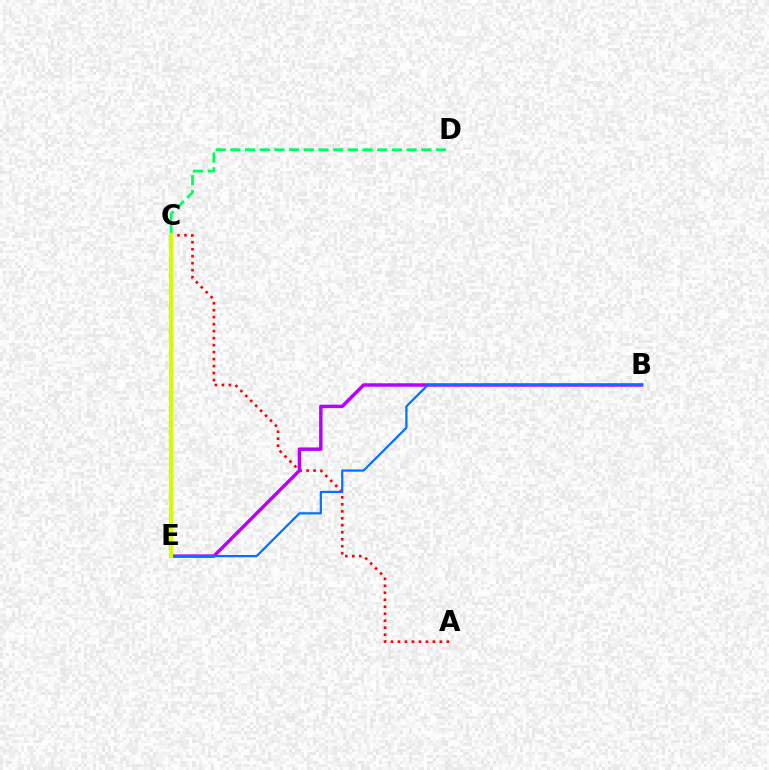{('A', 'C'): [{'color': '#ff0000', 'line_style': 'dotted', 'thickness': 1.9}], ('C', 'D'): [{'color': '#00ff5c', 'line_style': 'dashed', 'thickness': 2.0}], ('B', 'E'): [{'color': '#b900ff', 'line_style': 'solid', 'thickness': 2.49}, {'color': '#0074ff', 'line_style': 'solid', 'thickness': 1.61}], ('C', 'E'): [{'color': '#d1ff00', 'line_style': 'solid', 'thickness': 2.98}]}